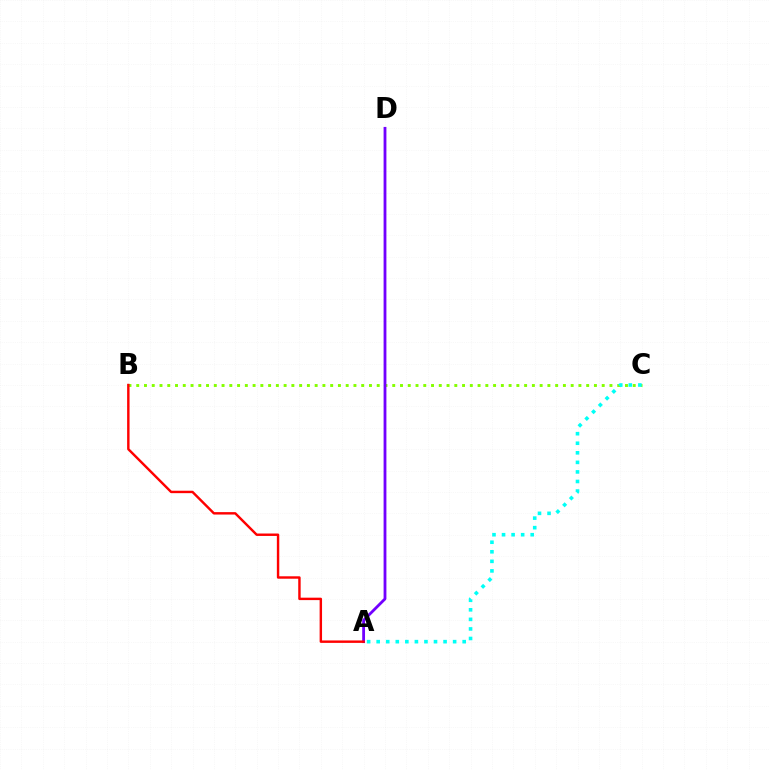{('B', 'C'): [{'color': '#84ff00', 'line_style': 'dotted', 'thickness': 2.11}], ('A', 'D'): [{'color': '#7200ff', 'line_style': 'solid', 'thickness': 2.02}], ('A', 'B'): [{'color': '#ff0000', 'line_style': 'solid', 'thickness': 1.75}], ('A', 'C'): [{'color': '#00fff6', 'line_style': 'dotted', 'thickness': 2.6}]}